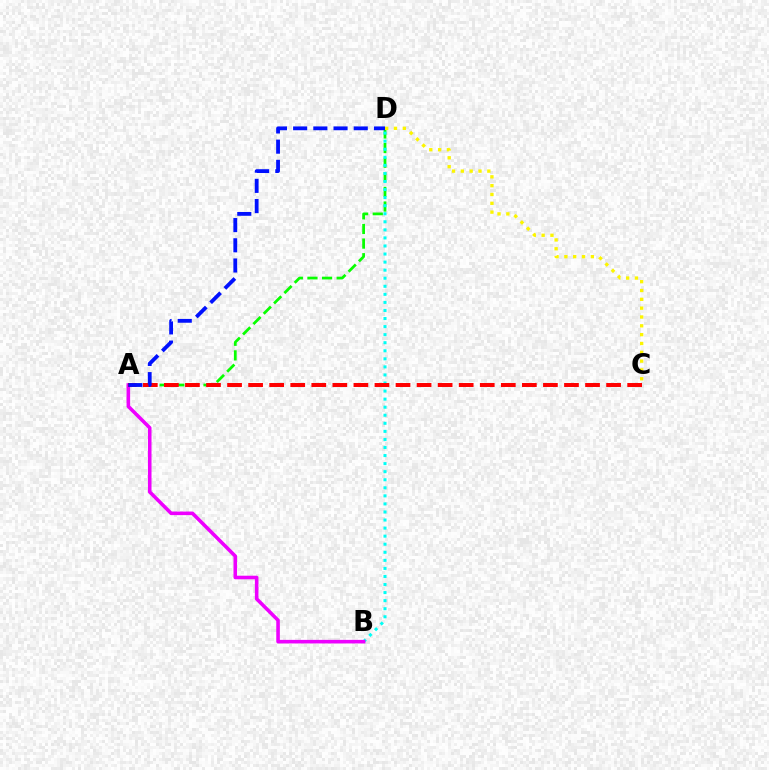{('A', 'D'): [{'color': '#08ff00', 'line_style': 'dashed', 'thickness': 1.99}, {'color': '#0010ff', 'line_style': 'dashed', 'thickness': 2.74}], ('B', 'D'): [{'color': '#00fff6', 'line_style': 'dotted', 'thickness': 2.19}], ('A', 'B'): [{'color': '#ee00ff', 'line_style': 'solid', 'thickness': 2.57}], ('A', 'C'): [{'color': '#ff0000', 'line_style': 'dashed', 'thickness': 2.86}], ('C', 'D'): [{'color': '#fcf500', 'line_style': 'dotted', 'thickness': 2.4}]}